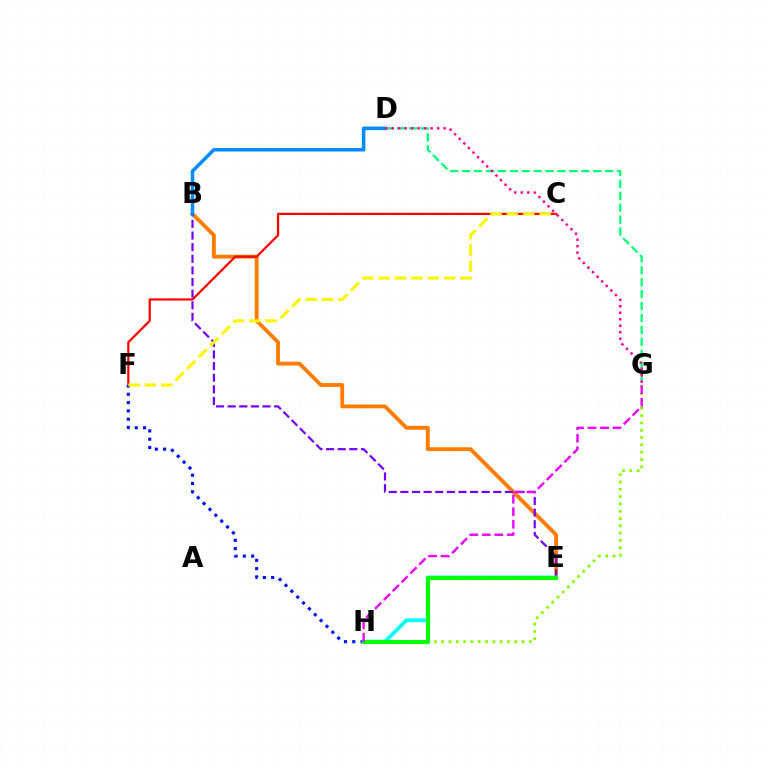{('B', 'E'): [{'color': '#ff7c00', 'line_style': 'solid', 'thickness': 2.78}, {'color': '#7200ff', 'line_style': 'dashed', 'thickness': 1.58}], ('C', 'F'): [{'color': '#ff0000', 'line_style': 'solid', 'thickness': 1.61}, {'color': '#fcf500', 'line_style': 'dashed', 'thickness': 2.22}], ('F', 'H'): [{'color': '#0010ff', 'line_style': 'dotted', 'thickness': 2.25}], ('D', 'G'): [{'color': '#00ff74', 'line_style': 'dashed', 'thickness': 1.62}, {'color': '#ff0094', 'line_style': 'dotted', 'thickness': 1.76}], ('B', 'D'): [{'color': '#008cff', 'line_style': 'solid', 'thickness': 2.55}], ('G', 'H'): [{'color': '#84ff00', 'line_style': 'dotted', 'thickness': 1.99}, {'color': '#ee00ff', 'line_style': 'dashed', 'thickness': 1.7}], ('E', 'H'): [{'color': '#00fff6', 'line_style': 'solid', 'thickness': 2.74}, {'color': '#08ff00', 'line_style': 'solid', 'thickness': 2.94}]}